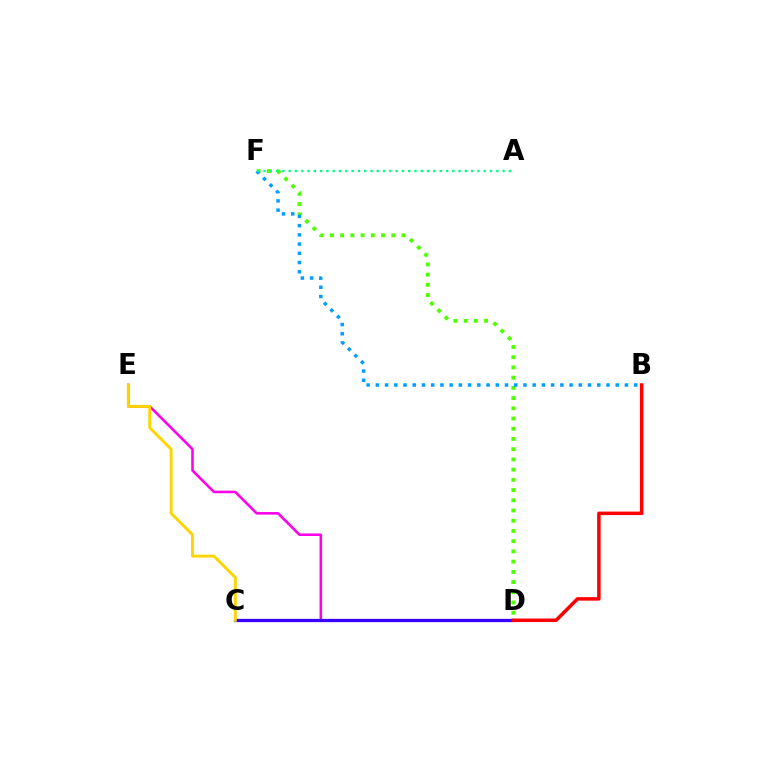{('D', 'F'): [{'color': '#4fff00', 'line_style': 'dotted', 'thickness': 2.78}], ('B', 'F'): [{'color': '#009eff', 'line_style': 'dotted', 'thickness': 2.51}], ('D', 'E'): [{'color': '#ff00ed', 'line_style': 'solid', 'thickness': 1.85}], ('A', 'F'): [{'color': '#00ff86', 'line_style': 'dotted', 'thickness': 1.71}], ('C', 'D'): [{'color': '#3700ff', 'line_style': 'solid', 'thickness': 2.34}], ('B', 'D'): [{'color': '#ff0000', 'line_style': 'solid', 'thickness': 2.52}], ('C', 'E'): [{'color': '#ffd500', 'line_style': 'solid', 'thickness': 2.11}]}